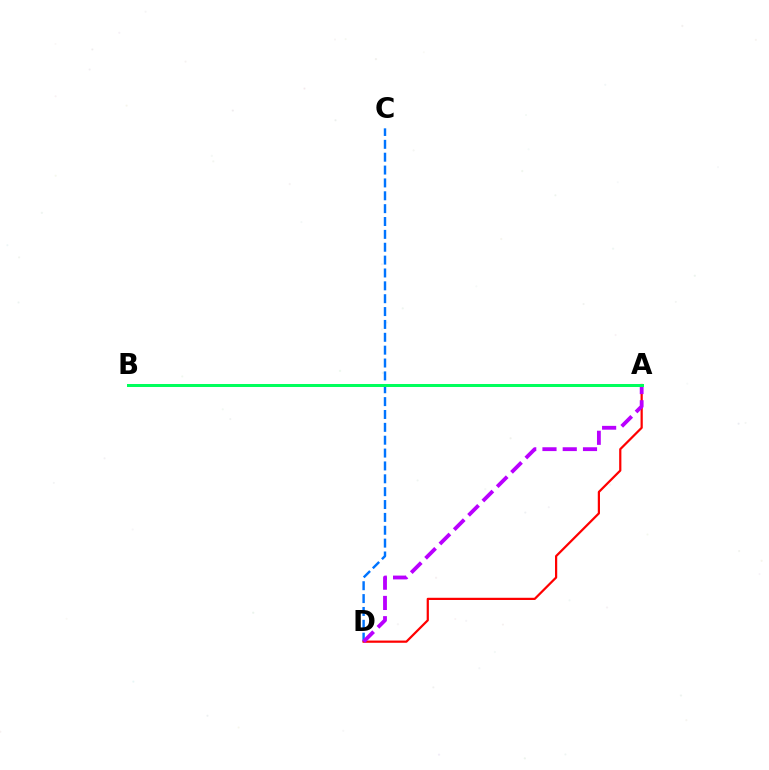{('A', 'B'): [{'color': '#d1ff00', 'line_style': 'dashed', 'thickness': 2.16}, {'color': '#00ff5c', 'line_style': 'solid', 'thickness': 2.17}], ('C', 'D'): [{'color': '#0074ff', 'line_style': 'dashed', 'thickness': 1.75}], ('A', 'D'): [{'color': '#ff0000', 'line_style': 'solid', 'thickness': 1.6}, {'color': '#b900ff', 'line_style': 'dashed', 'thickness': 2.75}]}